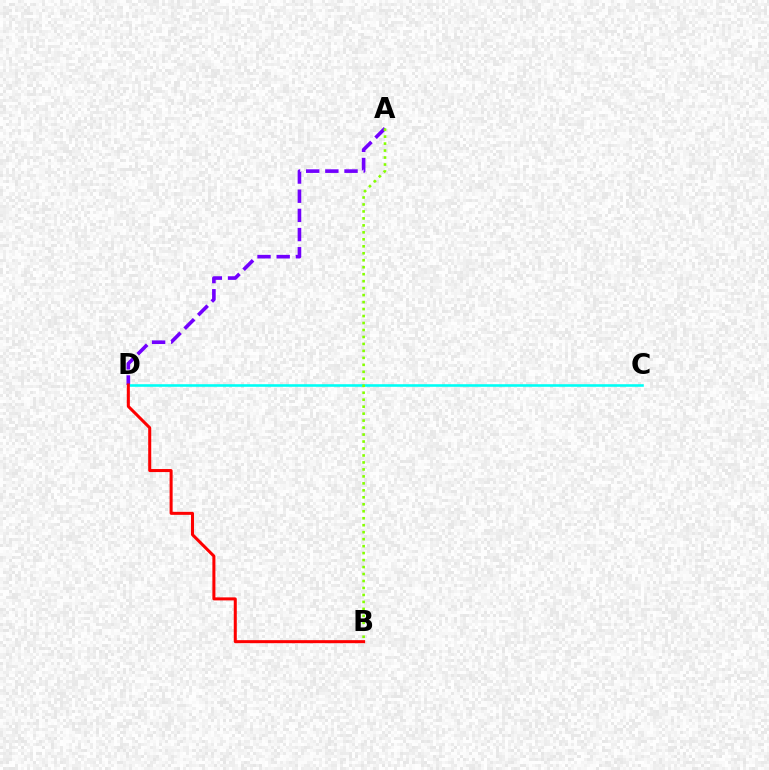{('A', 'D'): [{'color': '#7200ff', 'line_style': 'dashed', 'thickness': 2.6}], ('C', 'D'): [{'color': '#00fff6', 'line_style': 'solid', 'thickness': 1.87}], ('A', 'B'): [{'color': '#84ff00', 'line_style': 'dotted', 'thickness': 1.89}], ('B', 'D'): [{'color': '#ff0000', 'line_style': 'solid', 'thickness': 2.18}]}